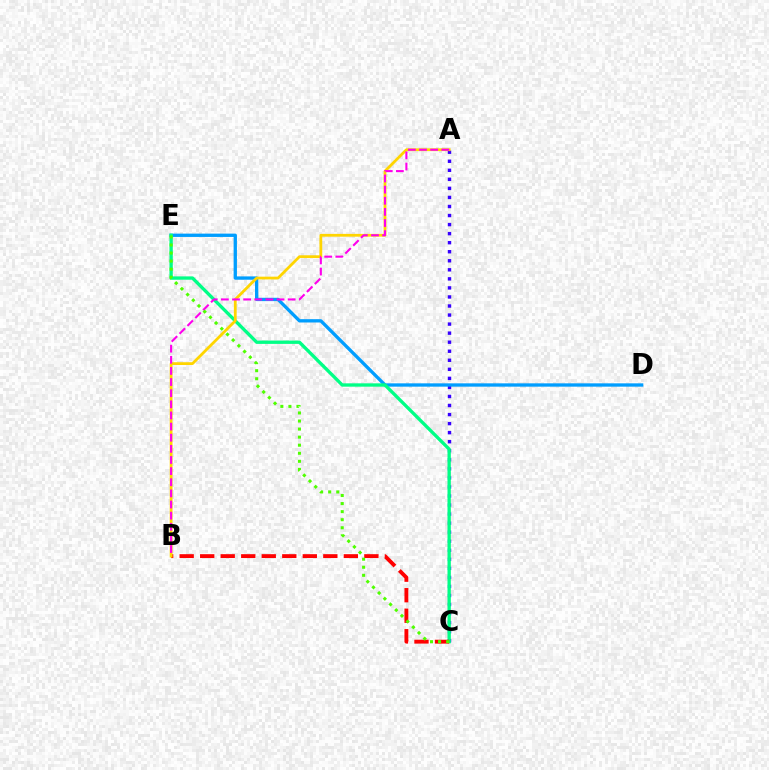{('A', 'C'): [{'color': '#3700ff', 'line_style': 'dotted', 'thickness': 2.46}], ('D', 'E'): [{'color': '#009eff', 'line_style': 'solid', 'thickness': 2.39}], ('C', 'E'): [{'color': '#00ff86', 'line_style': 'solid', 'thickness': 2.4}, {'color': '#4fff00', 'line_style': 'dotted', 'thickness': 2.19}], ('B', 'C'): [{'color': '#ff0000', 'line_style': 'dashed', 'thickness': 2.79}], ('A', 'B'): [{'color': '#ffd500', 'line_style': 'solid', 'thickness': 2.0}, {'color': '#ff00ed', 'line_style': 'dashed', 'thickness': 1.51}]}